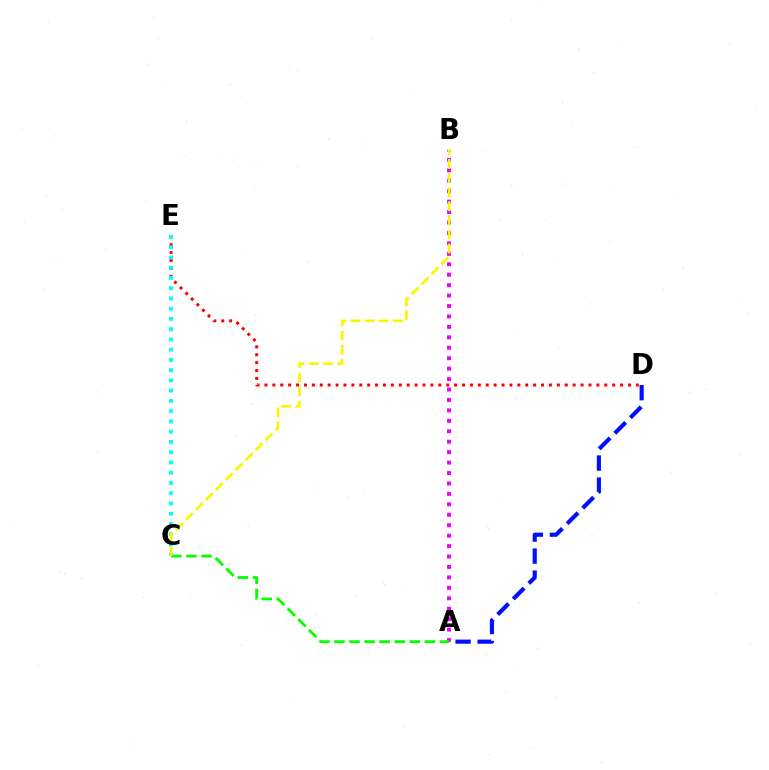{('D', 'E'): [{'color': '#ff0000', 'line_style': 'dotted', 'thickness': 2.15}], ('C', 'E'): [{'color': '#00fff6', 'line_style': 'dotted', 'thickness': 2.78}], ('A', 'B'): [{'color': '#ee00ff', 'line_style': 'dotted', 'thickness': 2.84}], ('A', 'C'): [{'color': '#08ff00', 'line_style': 'dashed', 'thickness': 2.05}], ('A', 'D'): [{'color': '#0010ff', 'line_style': 'dashed', 'thickness': 2.99}], ('B', 'C'): [{'color': '#fcf500', 'line_style': 'dashed', 'thickness': 1.91}]}